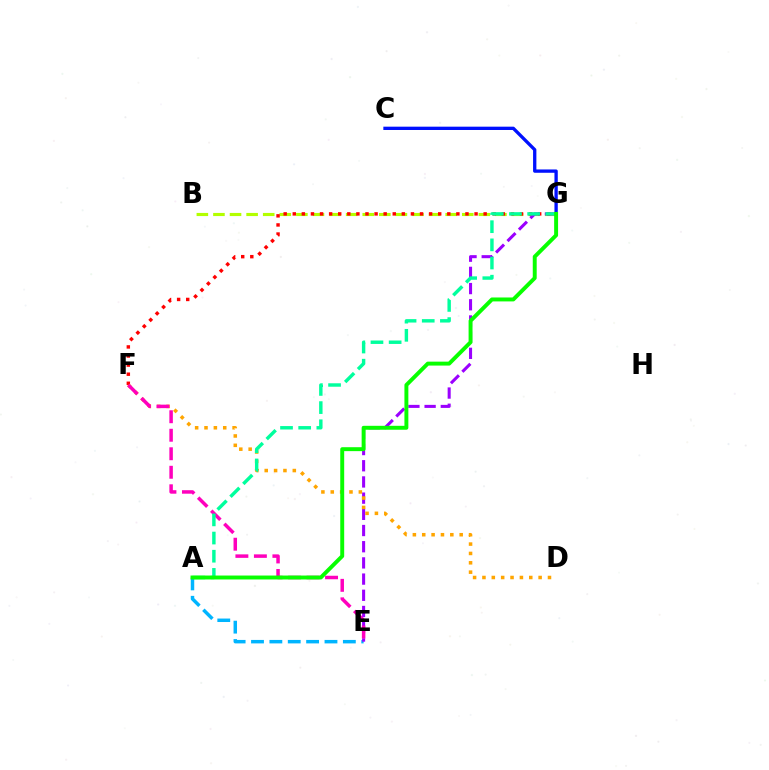{('A', 'E'): [{'color': '#00b5ff', 'line_style': 'dashed', 'thickness': 2.5}], ('B', 'G'): [{'color': '#b3ff00', 'line_style': 'dashed', 'thickness': 2.25}], ('F', 'G'): [{'color': '#ff0000', 'line_style': 'dotted', 'thickness': 2.47}], ('E', 'G'): [{'color': '#9b00ff', 'line_style': 'dashed', 'thickness': 2.2}], ('D', 'F'): [{'color': '#ffa500', 'line_style': 'dotted', 'thickness': 2.54}], ('E', 'F'): [{'color': '#ff00bd', 'line_style': 'dashed', 'thickness': 2.51}], ('C', 'G'): [{'color': '#0010ff', 'line_style': 'solid', 'thickness': 2.39}], ('A', 'G'): [{'color': '#00ff9d', 'line_style': 'dashed', 'thickness': 2.47}, {'color': '#08ff00', 'line_style': 'solid', 'thickness': 2.83}]}